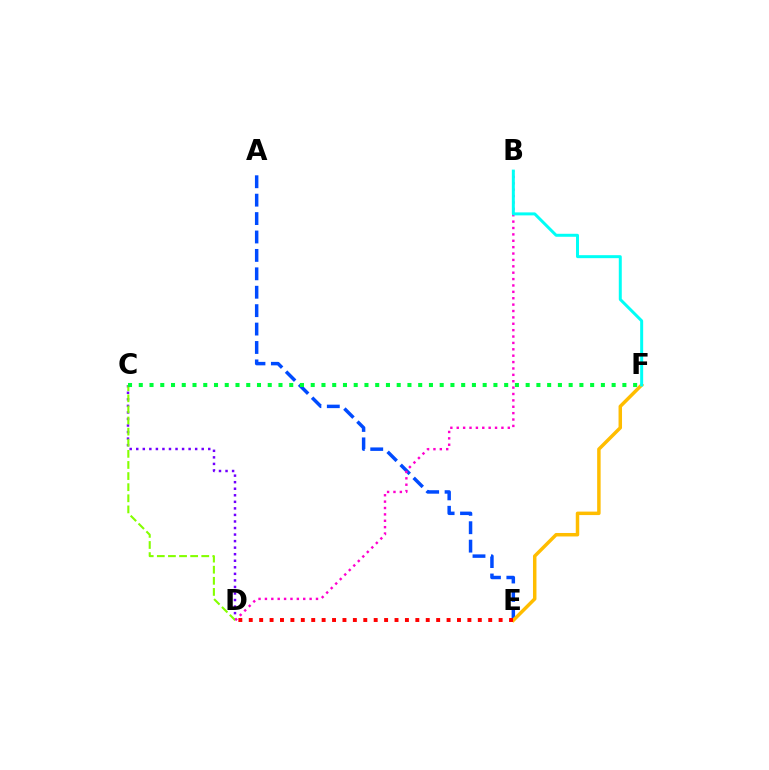{('C', 'D'): [{'color': '#7200ff', 'line_style': 'dotted', 'thickness': 1.78}, {'color': '#84ff00', 'line_style': 'dashed', 'thickness': 1.51}], ('A', 'E'): [{'color': '#004bff', 'line_style': 'dashed', 'thickness': 2.5}], ('E', 'F'): [{'color': '#ffbd00', 'line_style': 'solid', 'thickness': 2.5}], ('C', 'F'): [{'color': '#00ff39', 'line_style': 'dotted', 'thickness': 2.92}], ('B', 'D'): [{'color': '#ff00cf', 'line_style': 'dotted', 'thickness': 1.73}], ('B', 'F'): [{'color': '#00fff6', 'line_style': 'solid', 'thickness': 2.15}], ('D', 'E'): [{'color': '#ff0000', 'line_style': 'dotted', 'thickness': 2.83}]}